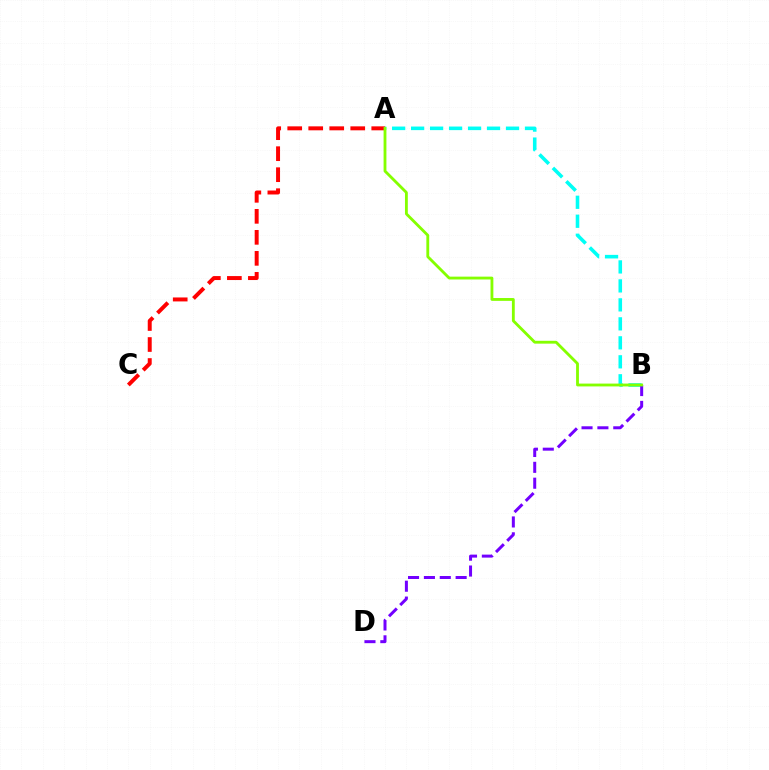{('A', 'C'): [{'color': '#ff0000', 'line_style': 'dashed', 'thickness': 2.85}], ('A', 'B'): [{'color': '#00fff6', 'line_style': 'dashed', 'thickness': 2.58}, {'color': '#84ff00', 'line_style': 'solid', 'thickness': 2.04}], ('B', 'D'): [{'color': '#7200ff', 'line_style': 'dashed', 'thickness': 2.16}]}